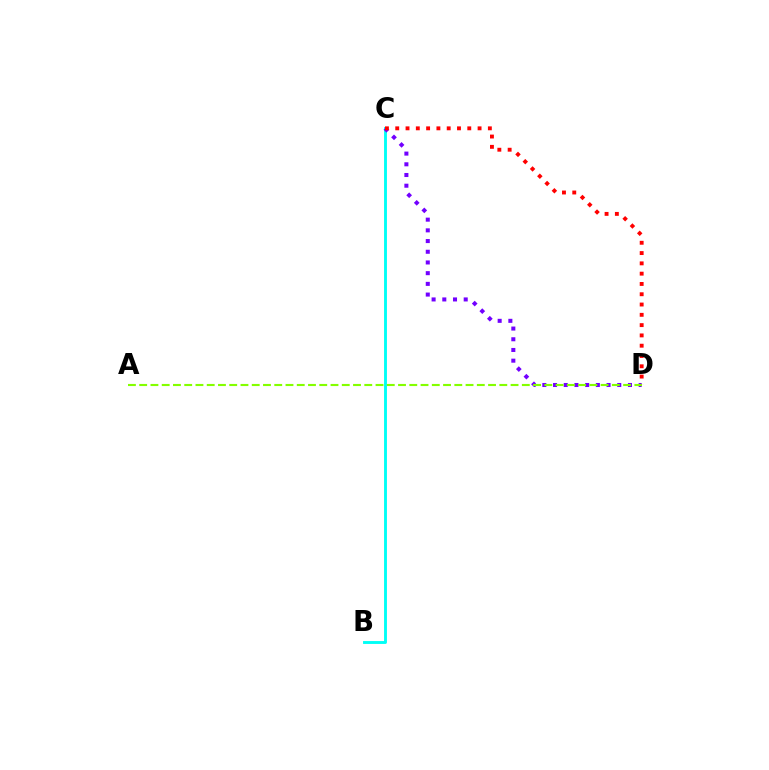{('B', 'C'): [{'color': '#00fff6', 'line_style': 'solid', 'thickness': 2.08}], ('C', 'D'): [{'color': '#7200ff', 'line_style': 'dotted', 'thickness': 2.91}, {'color': '#ff0000', 'line_style': 'dotted', 'thickness': 2.8}], ('A', 'D'): [{'color': '#84ff00', 'line_style': 'dashed', 'thickness': 1.53}]}